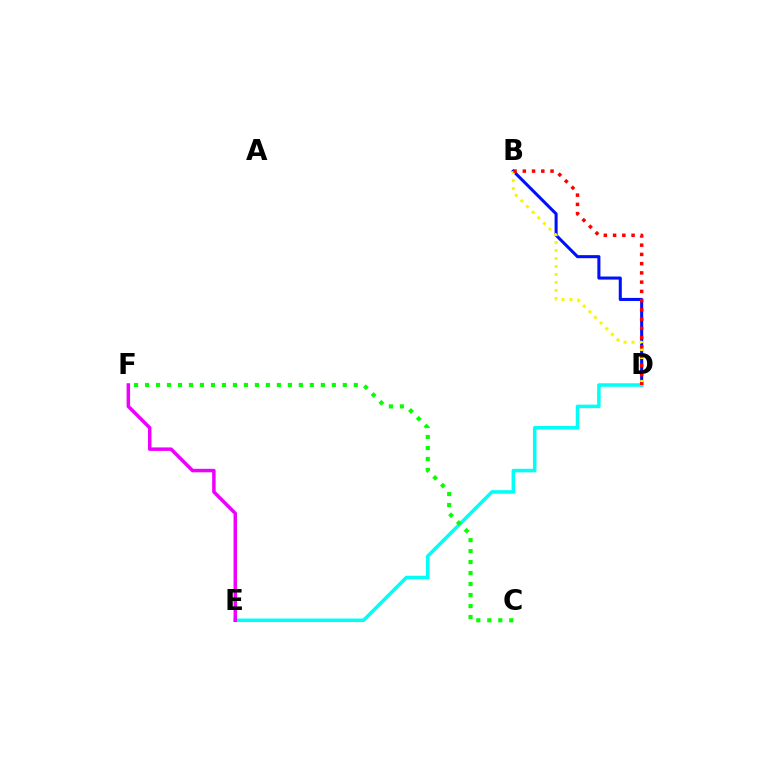{('B', 'D'): [{'color': '#0010ff', 'line_style': 'solid', 'thickness': 2.2}, {'color': '#fcf500', 'line_style': 'dotted', 'thickness': 2.17}, {'color': '#ff0000', 'line_style': 'dotted', 'thickness': 2.51}], ('D', 'E'): [{'color': '#00fff6', 'line_style': 'solid', 'thickness': 2.54}], ('E', 'F'): [{'color': '#ee00ff', 'line_style': 'solid', 'thickness': 2.51}], ('C', 'F'): [{'color': '#08ff00', 'line_style': 'dotted', 'thickness': 2.99}]}